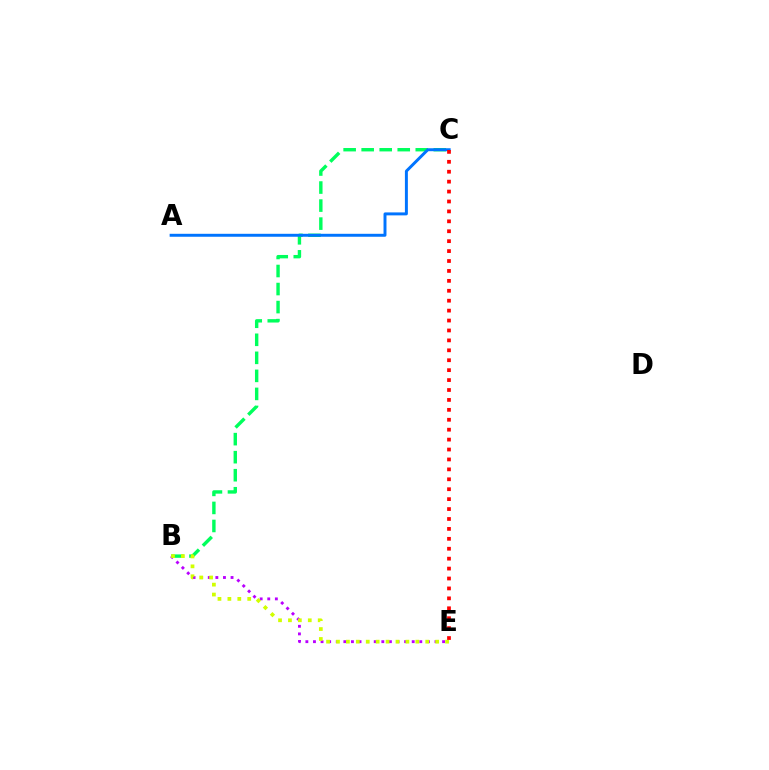{('B', 'C'): [{'color': '#00ff5c', 'line_style': 'dashed', 'thickness': 2.45}], ('B', 'E'): [{'color': '#b900ff', 'line_style': 'dotted', 'thickness': 2.06}, {'color': '#d1ff00', 'line_style': 'dotted', 'thickness': 2.69}], ('A', 'C'): [{'color': '#0074ff', 'line_style': 'solid', 'thickness': 2.13}], ('C', 'E'): [{'color': '#ff0000', 'line_style': 'dotted', 'thickness': 2.7}]}